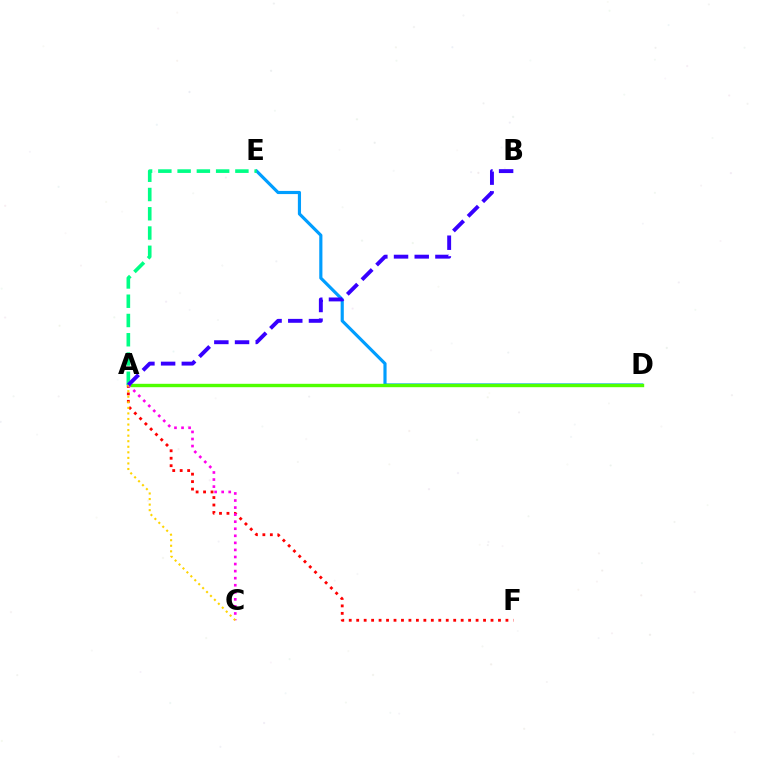{('D', 'E'): [{'color': '#009eff', 'line_style': 'solid', 'thickness': 2.27}], ('A', 'D'): [{'color': '#4fff00', 'line_style': 'solid', 'thickness': 2.44}], ('A', 'F'): [{'color': '#ff0000', 'line_style': 'dotted', 'thickness': 2.03}], ('A', 'C'): [{'color': '#ff00ed', 'line_style': 'dotted', 'thickness': 1.92}, {'color': '#ffd500', 'line_style': 'dotted', 'thickness': 1.51}], ('A', 'E'): [{'color': '#00ff86', 'line_style': 'dashed', 'thickness': 2.62}], ('A', 'B'): [{'color': '#3700ff', 'line_style': 'dashed', 'thickness': 2.81}]}